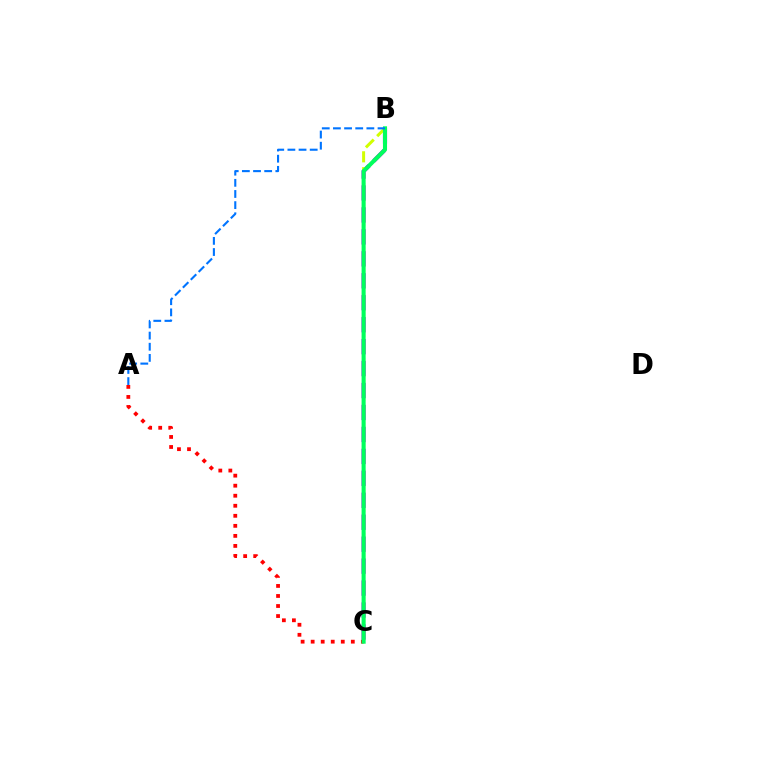{('B', 'C'): [{'color': '#b900ff', 'line_style': 'dashed', 'thickness': 2.98}, {'color': '#d1ff00', 'line_style': 'dashed', 'thickness': 2.16}, {'color': '#00ff5c', 'line_style': 'solid', 'thickness': 2.93}], ('A', 'C'): [{'color': '#ff0000', 'line_style': 'dotted', 'thickness': 2.73}], ('A', 'B'): [{'color': '#0074ff', 'line_style': 'dashed', 'thickness': 1.51}]}